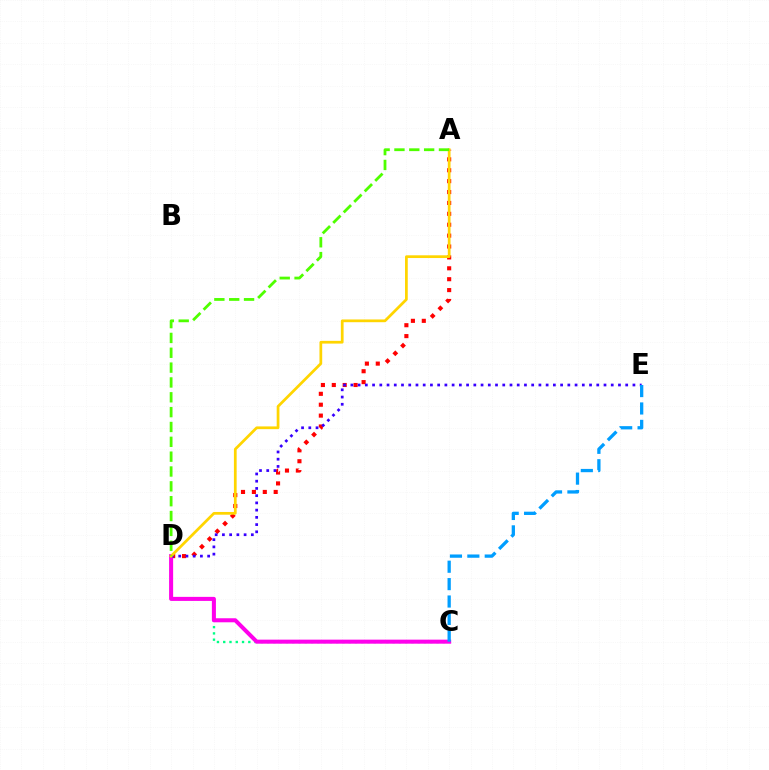{('C', 'D'): [{'color': '#00ff86', 'line_style': 'dotted', 'thickness': 1.7}, {'color': '#ff00ed', 'line_style': 'solid', 'thickness': 2.91}], ('A', 'D'): [{'color': '#ff0000', 'line_style': 'dotted', 'thickness': 2.96}, {'color': '#ffd500', 'line_style': 'solid', 'thickness': 1.97}, {'color': '#4fff00', 'line_style': 'dashed', 'thickness': 2.02}], ('D', 'E'): [{'color': '#3700ff', 'line_style': 'dotted', 'thickness': 1.96}], ('C', 'E'): [{'color': '#009eff', 'line_style': 'dashed', 'thickness': 2.36}]}